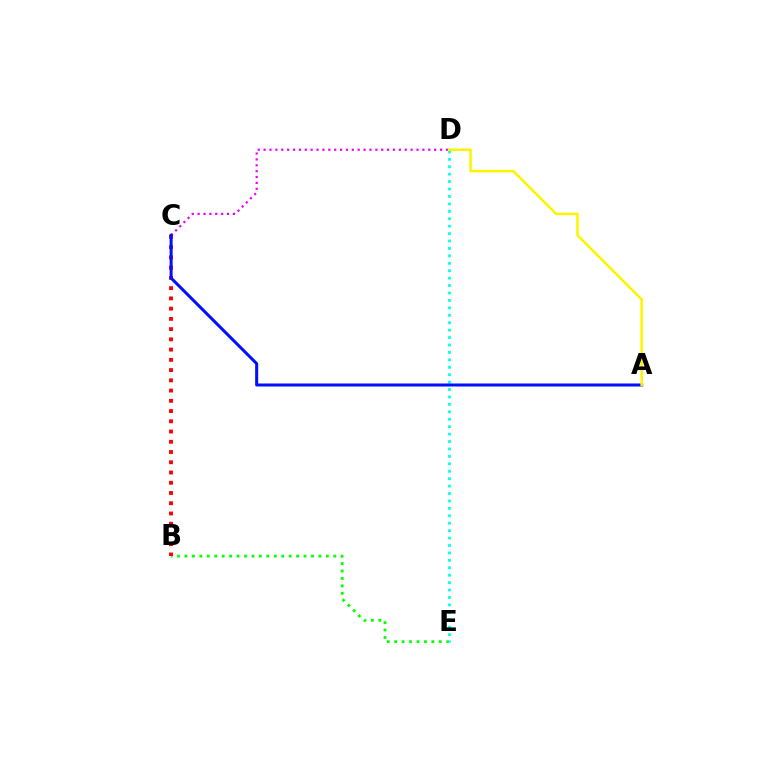{('B', 'E'): [{'color': '#08ff00', 'line_style': 'dotted', 'thickness': 2.02}], ('D', 'E'): [{'color': '#00fff6', 'line_style': 'dotted', 'thickness': 2.02}], ('C', 'D'): [{'color': '#ee00ff', 'line_style': 'dotted', 'thickness': 1.6}], ('B', 'C'): [{'color': '#ff0000', 'line_style': 'dotted', 'thickness': 2.78}], ('A', 'C'): [{'color': '#0010ff', 'line_style': 'solid', 'thickness': 2.17}], ('A', 'D'): [{'color': '#fcf500', 'line_style': 'solid', 'thickness': 1.84}]}